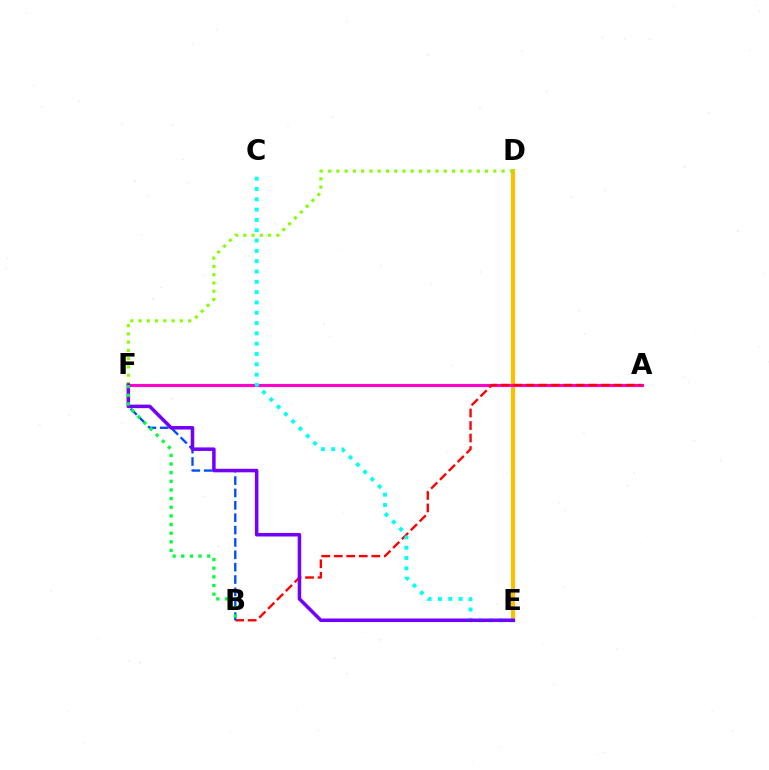{('D', 'E'): [{'color': '#ffbd00', 'line_style': 'solid', 'thickness': 2.96}], ('A', 'F'): [{'color': '#ff00cf', 'line_style': 'solid', 'thickness': 2.23}], ('A', 'B'): [{'color': '#ff0000', 'line_style': 'dashed', 'thickness': 1.7}], ('B', 'F'): [{'color': '#004bff', 'line_style': 'dashed', 'thickness': 1.68}, {'color': '#00ff39', 'line_style': 'dotted', 'thickness': 2.35}], ('C', 'E'): [{'color': '#00fff6', 'line_style': 'dotted', 'thickness': 2.8}], ('D', 'F'): [{'color': '#84ff00', 'line_style': 'dotted', 'thickness': 2.24}], ('E', 'F'): [{'color': '#7200ff', 'line_style': 'solid', 'thickness': 2.54}]}